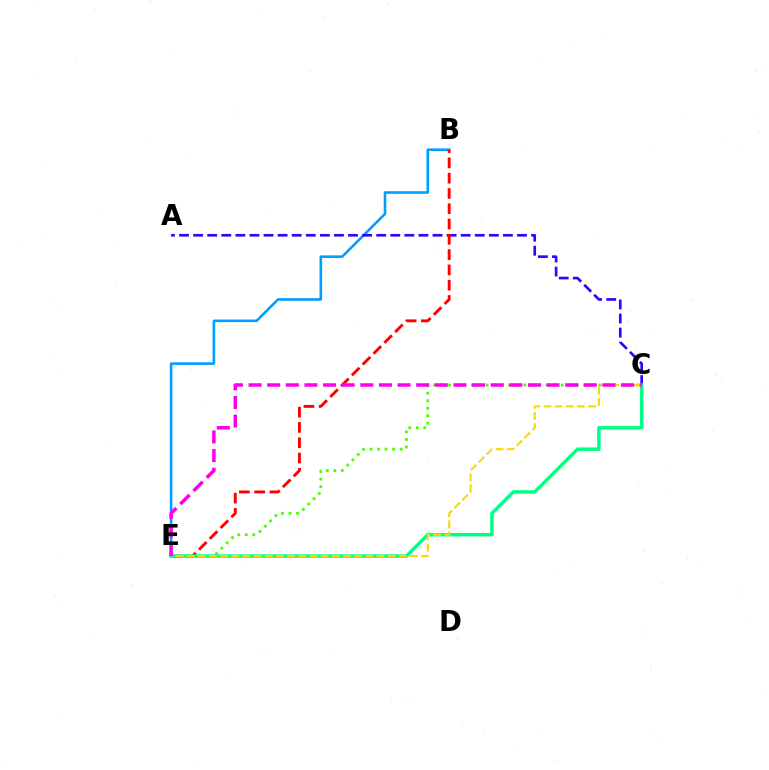{('B', 'E'): [{'color': '#009eff', 'line_style': 'solid', 'thickness': 1.87}, {'color': '#ff0000', 'line_style': 'dashed', 'thickness': 2.08}], ('A', 'C'): [{'color': '#3700ff', 'line_style': 'dashed', 'thickness': 1.91}], ('C', 'E'): [{'color': '#4fff00', 'line_style': 'dotted', 'thickness': 2.04}, {'color': '#00ff86', 'line_style': 'solid', 'thickness': 2.5}, {'color': '#ffd500', 'line_style': 'dashed', 'thickness': 1.52}, {'color': '#ff00ed', 'line_style': 'dashed', 'thickness': 2.53}]}